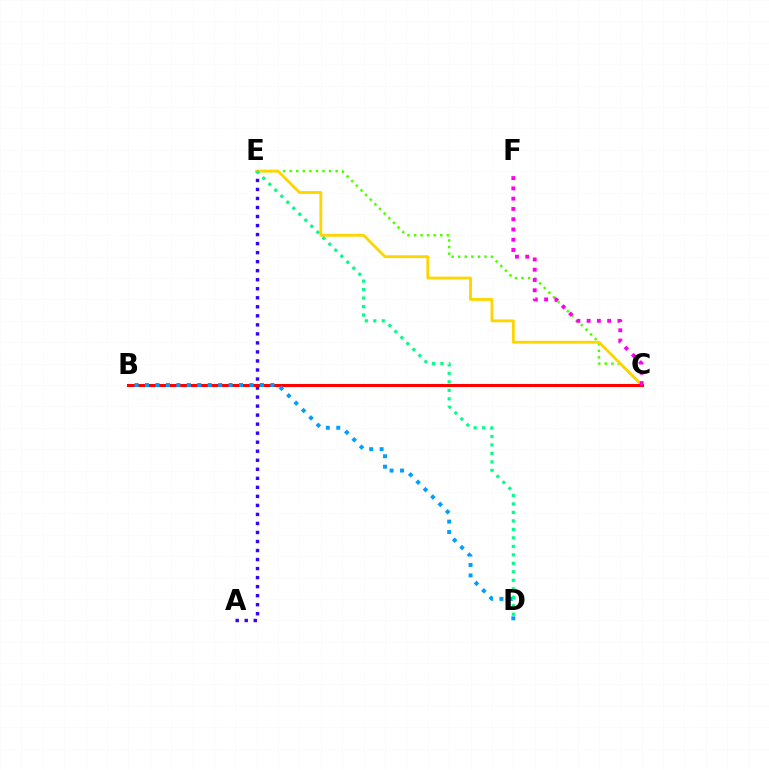{('C', 'E'): [{'color': '#4fff00', 'line_style': 'dotted', 'thickness': 1.78}, {'color': '#ffd500', 'line_style': 'solid', 'thickness': 2.04}], ('A', 'E'): [{'color': '#3700ff', 'line_style': 'dotted', 'thickness': 2.45}], ('B', 'C'): [{'color': '#ff0000', 'line_style': 'solid', 'thickness': 2.21}], ('B', 'D'): [{'color': '#009eff', 'line_style': 'dotted', 'thickness': 2.84}], ('C', 'F'): [{'color': '#ff00ed', 'line_style': 'dotted', 'thickness': 2.79}], ('D', 'E'): [{'color': '#00ff86', 'line_style': 'dotted', 'thickness': 2.31}]}